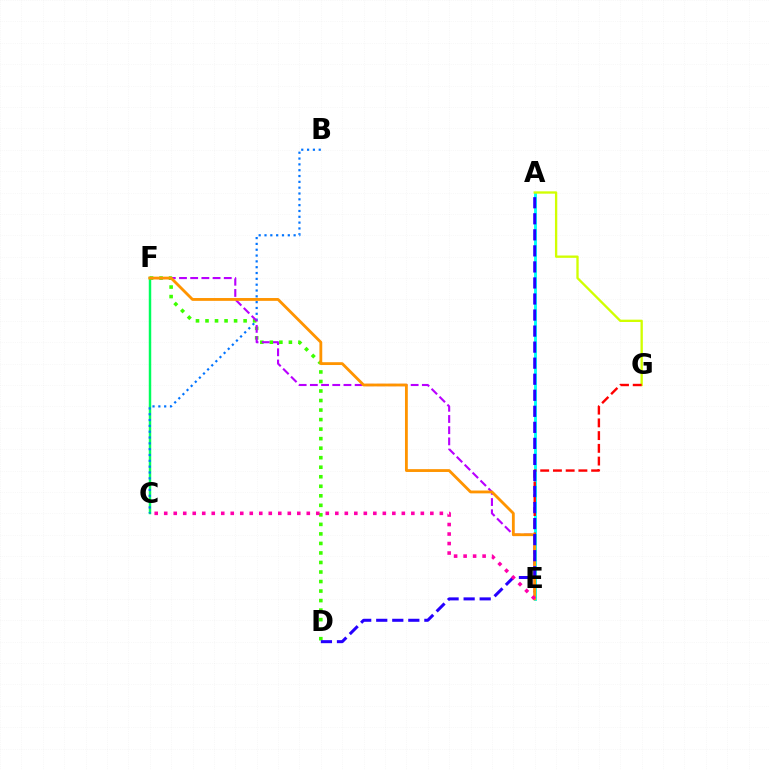{('C', 'F'): [{'color': '#00ff5c', 'line_style': 'solid', 'thickness': 1.77}], ('B', 'C'): [{'color': '#0074ff', 'line_style': 'dotted', 'thickness': 1.58}], ('A', 'E'): [{'color': '#00fff6', 'line_style': 'solid', 'thickness': 2.08}], ('A', 'G'): [{'color': '#d1ff00', 'line_style': 'solid', 'thickness': 1.68}], ('D', 'F'): [{'color': '#3dff00', 'line_style': 'dotted', 'thickness': 2.59}], ('E', 'F'): [{'color': '#b900ff', 'line_style': 'dashed', 'thickness': 1.52}, {'color': '#ff9400', 'line_style': 'solid', 'thickness': 2.03}], ('E', 'G'): [{'color': '#ff0000', 'line_style': 'dashed', 'thickness': 1.73}], ('A', 'D'): [{'color': '#2500ff', 'line_style': 'dashed', 'thickness': 2.18}], ('C', 'E'): [{'color': '#ff00ac', 'line_style': 'dotted', 'thickness': 2.58}]}